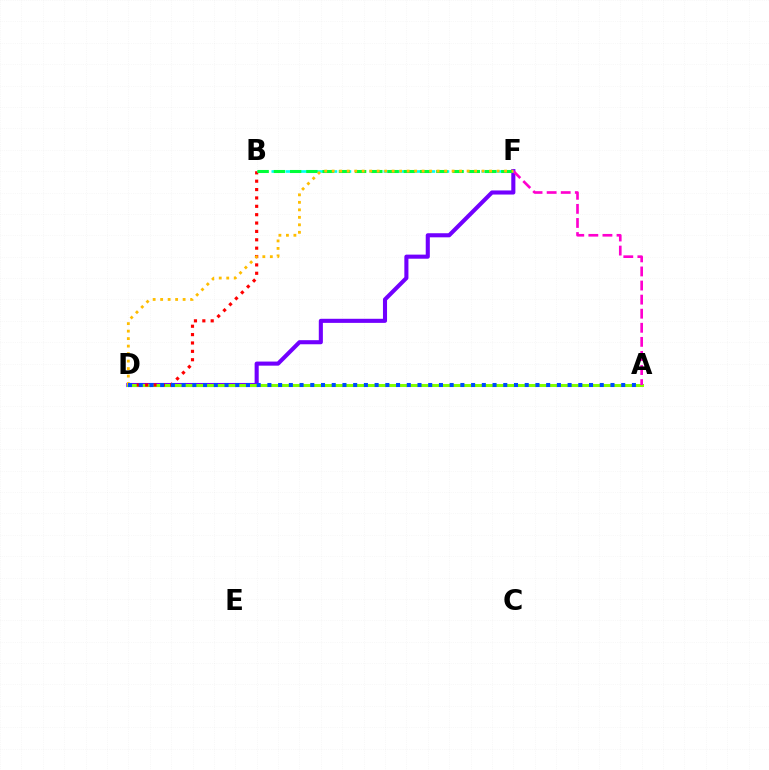{('D', 'F'): [{'color': '#7200ff', 'line_style': 'solid', 'thickness': 2.94}, {'color': '#ffbd00', 'line_style': 'dotted', 'thickness': 2.04}], ('A', 'D'): [{'color': '#84ff00', 'line_style': 'solid', 'thickness': 2.18}, {'color': '#004bff', 'line_style': 'dotted', 'thickness': 2.91}], ('A', 'F'): [{'color': '#ff00cf', 'line_style': 'dashed', 'thickness': 1.91}], ('B', 'D'): [{'color': '#ff0000', 'line_style': 'dotted', 'thickness': 2.27}], ('B', 'F'): [{'color': '#00fff6', 'line_style': 'dashed', 'thickness': 1.9}, {'color': '#00ff39', 'line_style': 'dashed', 'thickness': 2.21}]}